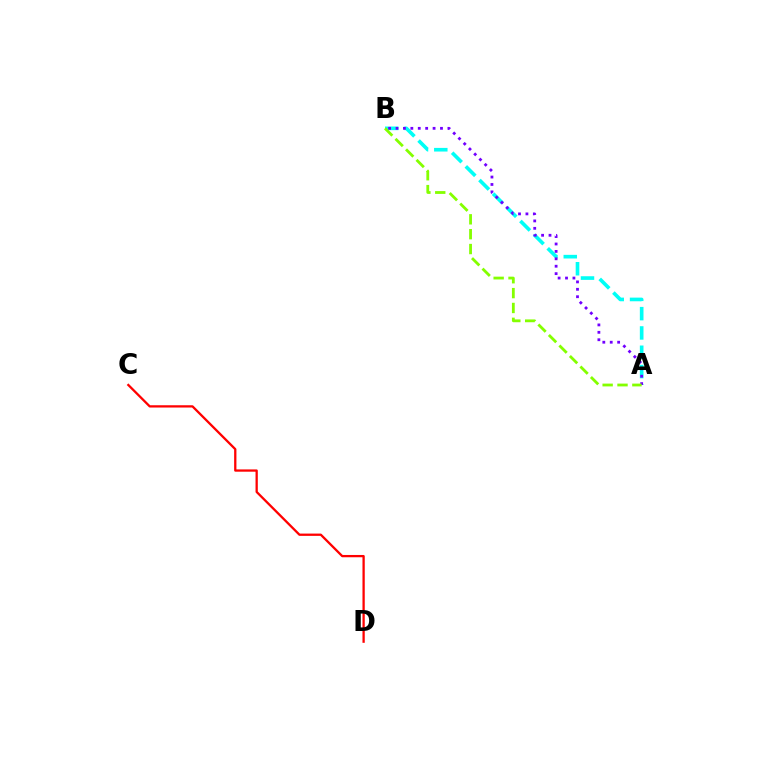{('A', 'B'): [{'color': '#00fff6', 'line_style': 'dashed', 'thickness': 2.62}, {'color': '#7200ff', 'line_style': 'dotted', 'thickness': 2.01}, {'color': '#84ff00', 'line_style': 'dashed', 'thickness': 2.02}], ('C', 'D'): [{'color': '#ff0000', 'line_style': 'solid', 'thickness': 1.65}]}